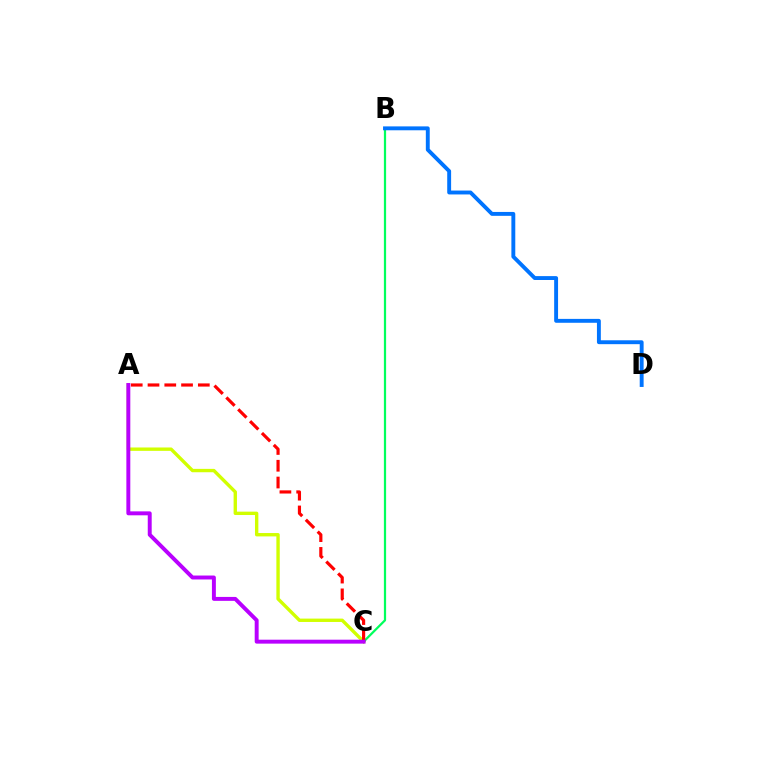{('A', 'C'): [{'color': '#d1ff00', 'line_style': 'solid', 'thickness': 2.43}, {'color': '#ff0000', 'line_style': 'dashed', 'thickness': 2.28}, {'color': '#b900ff', 'line_style': 'solid', 'thickness': 2.83}], ('B', 'C'): [{'color': '#00ff5c', 'line_style': 'solid', 'thickness': 1.6}], ('B', 'D'): [{'color': '#0074ff', 'line_style': 'solid', 'thickness': 2.8}]}